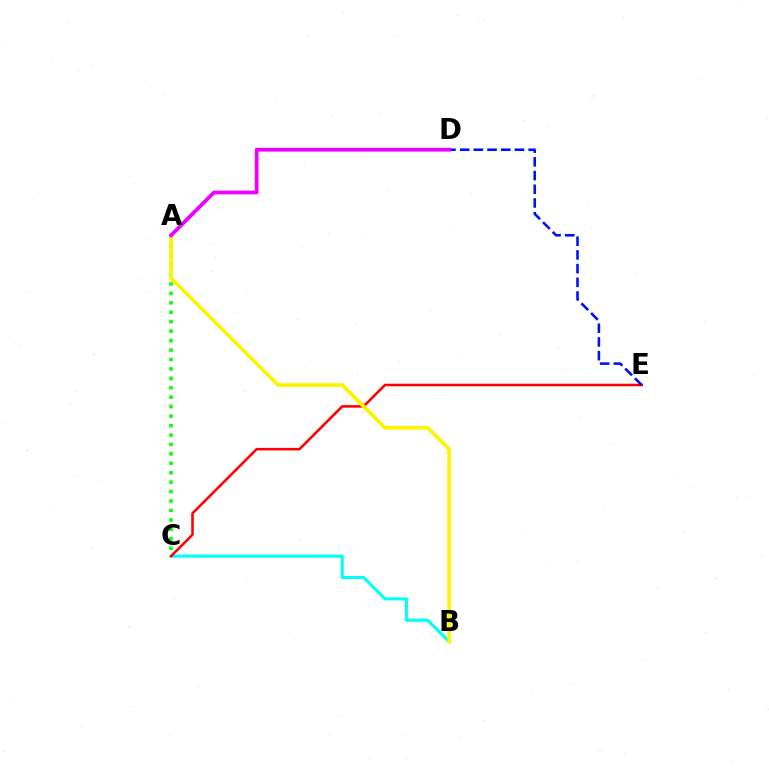{('B', 'C'): [{'color': '#00fff6', 'line_style': 'solid', 'thickness': 2.23}], ('C', 'E'): [{'color': '#ff0000', 'line_style': 'solid', 'thickness': 1.83}], ('A', 'C'): [{'color': '#08ff00', 'line_style': 'dotted', 'thickness': 2.56}], ('A', 'B'): [{'color': '#fcf500', 'line_style': 'solid', 'thickness': 2.69}], ('D', 'E'): [{'color': '#0010ff', 'line_style': 'dashed', 'thickness': 1.86}], ('A', 'D'): [{'color': '#ee00ff', 'line_style': 'solid', 'thickness': 2.71}]}